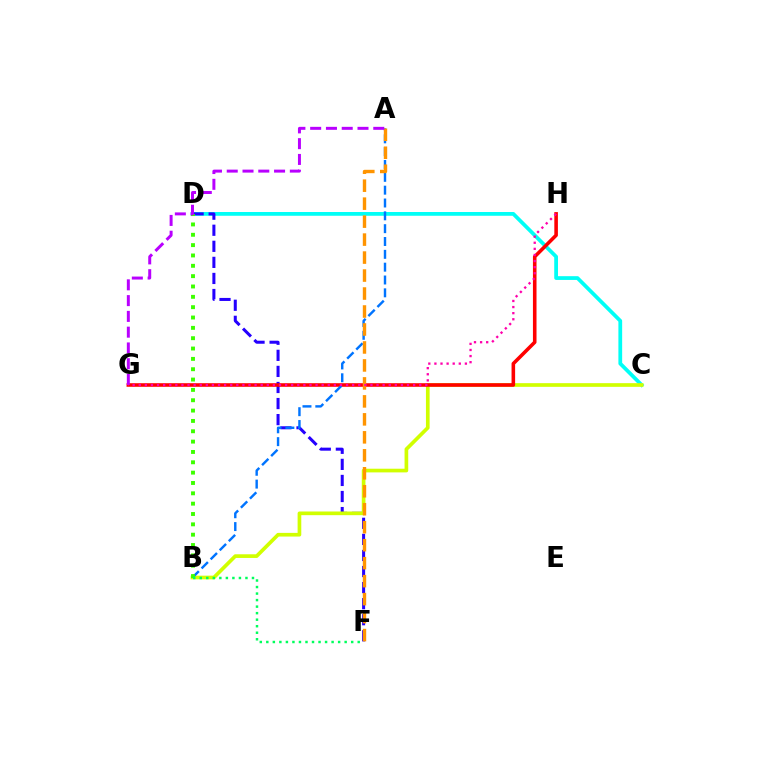{('C', 'D'): [{'color': '#00fff6', 'line_style': 'solid', 'thickness': 2.71}], ('D', 'F'): [{'color': '#2500ff', 'line_style': 'dashed', 'thickness': 2.18}], ('B', 'C'): [{'color': '#d1ff00', 'line_style': 'solid', 'thickness': 2.65}], ('G', 'H'): [{'color': '#ff0000', 'line_style': 'solid', 'thickness': 2.58}, {'color': '#ff00ac', 'line_style': 'dotted', 'thickness': 1.66}], ('A', 'B'): [{'color': '#0074ff', 'line_style': 'dashed', 'thickness': 1.74}], ('B', 'D'): [{'color': '#3dff00', 'line_style': 'dotted', 'thickness': 2.81}], ('A', 'F'): [{'color': '#ff9400', 'line_style': 'dashed', 'thickness': 2.44}], ('A', 'G'): [{'color': '#b900ff', 'line_style': 'dashed', 'thickness': 2.14}], ('B', 'F'): [{'color': '#00ff5c', 'line_style': 'dotted', 'thickness': 1.77}]}